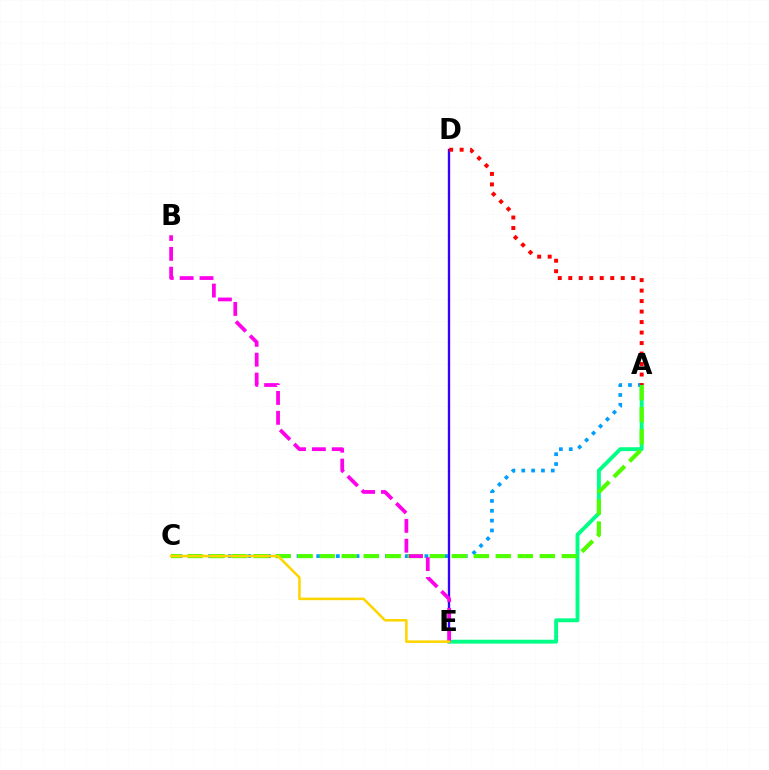{('A', 'E'): [{'color': '#00ff86', 'line_style': 'solid', 'thickness': 2.79}], ('A', 'C'): [{'color': '#009eff', 'line_style': 'dotted', 'thickness': 2.67}, {'color': '#4fff00', 'line_style': 'dashed', 'thickness': 2.99}], ('D', 'E'): [{'color': '#3700ff', 'line_style': 'solid', 'thickness': 1.69}], ('B', 'E'): [{'color': '#ff00ed', 'line_style': 'dashed', 'thickness': 2.7}], ('C', 'E'): [{'color': '#ffd500', 'line_style': 'solid', 'thickness': 1.84}], ('A', 'D'): [{'color': '#ff0000', 'line_style': 'dotted', 'thickness': 2.85}]}